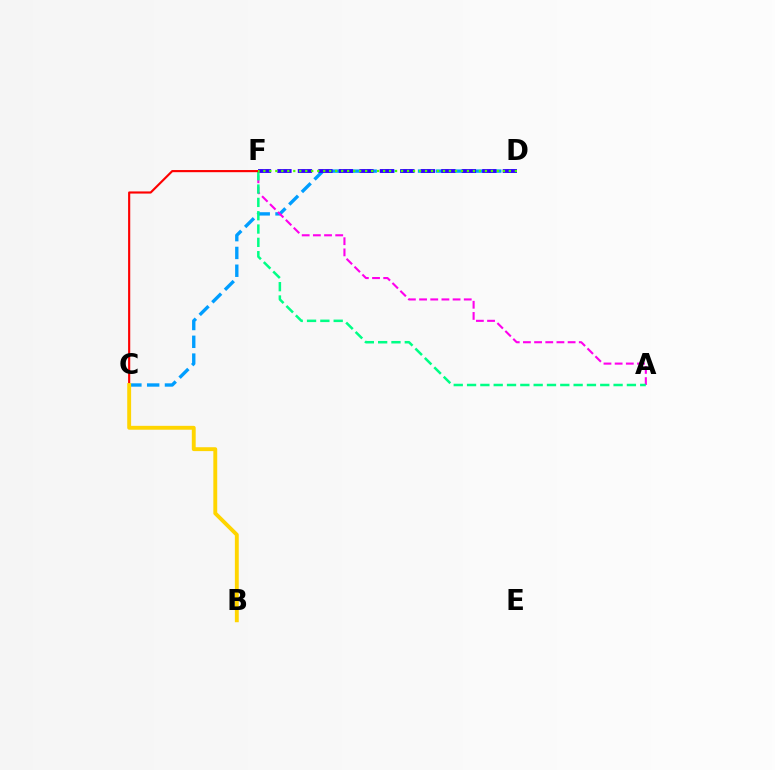{('C', 'D'): [{'color': '#009eff', 'line_style': 'dashed', 'thickness': 2.42}], ('A', 'F'): [{'color': '#ff00ed', 'line_style': 'dashed', 'thickness': 1.52}, {'color': '#00ff86', 'line_style': 'dashed', 'thickness': 1.81}], ('D', 'F'): [{'color': '#3700ff', 'line_style': 'dashed', 'thickness': 2.78}, {'color': '#4fff00', 'line_style': 'dotted', 'thickness': 1.63}], ('C', 'F'): [{'color': '#ff0000', 'line_style': 'solid', 'thickness': 1.54}], ('B', 'C'): [{'color': '#ffd500', 'line_style': 'solid', 'thickness': 2.8}]}